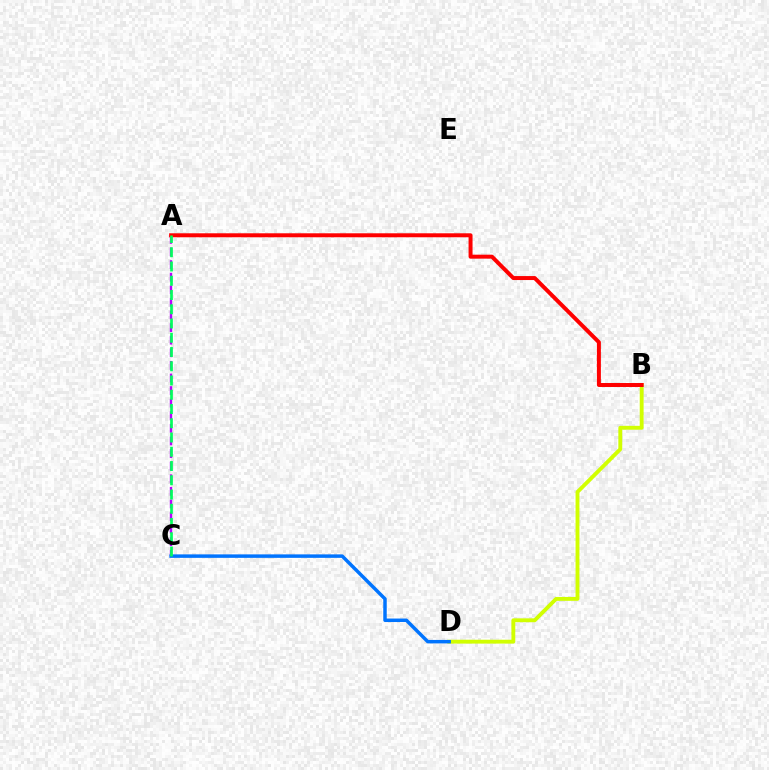{('A', 'C'): [{'color': '#b900ff', 'line_style': 'dashed', 'thickness': 1.71}, {'color': '#00ff5c', 'line_style': 'dashed', 'thickness': 1.94}], ('B', 'D'): [{'color': '#d1ff00', 'line_style': 'solid', 'thickness': 2.79}], ('C', 'D'): [{'color': '#0074ff', 'line_style': 'solid', 'thickness': 2.5}], ('A', 'B'): [{'color': '#ff0000', 'line_style': 'solid', 'thickness': 2.86}]}